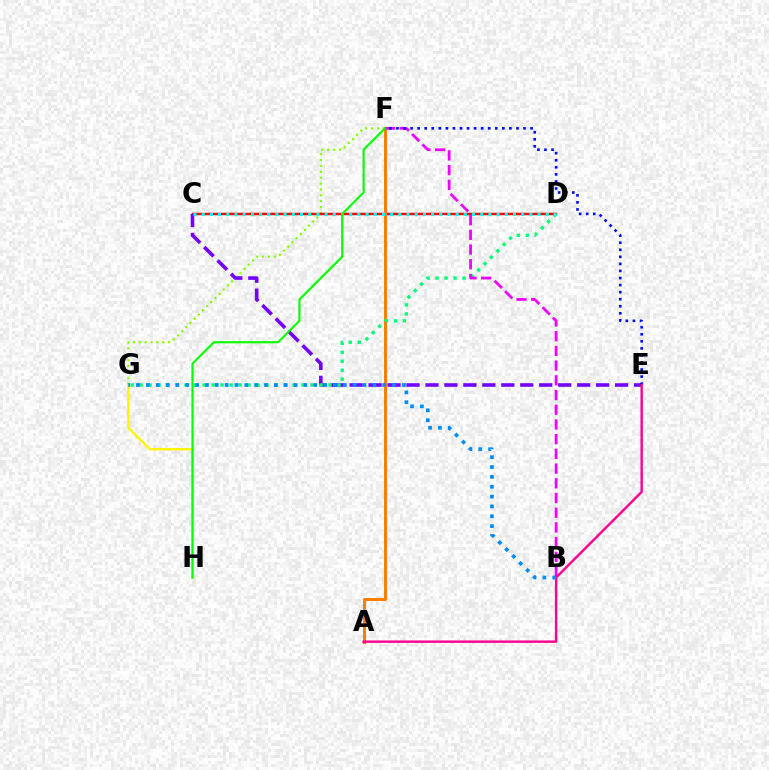{('F', 'G'): [{'color': '#84ff00', 'line_style': 'dotted', 'thickness': 1.6}], ('G', 'H'): [{'color': '#fcf500', 'line_style': 'solid', 'thickness': 1.72}], ('C', 'D'): [{'color': '#ff0000', 'line_style': 'solid', 'thickness': 1.78}, {'color': '#00fff6', 'line_style': 'dotted', 'thickness': 2.23}], ('A', 'F'): [{'color': '#ff7c00', 'line_style': 'solid', 'thickness': 2.14}], ('C', 'E'): [{'color': '#7200ff', 'line_style': 'dashed', 'thickness': 2.58}], ('D', 'G'): [{'color': '#00ff74', 'line_style': 'dotted', 'thickness': 2.44}], ('B', 'F'): [{'color': '#ee00ff', 'line_style': 'dashed', 'thickness': 2.0}], ('E', 'F'): [{'color': '#0010ff', 'line_style': 'dotted', 'thickness': 1.92}], ('A', 'E'): [{'color': '#ff0094', 'line_style': 'solid', 'thickness': 1.74}], ('B', 'G'): [{'color': '#008cff', 'line_style': 'dotted', 'thickness': 2.68}], ('F', 'H'): [{'color': '#08ff00', 'line_style': 'solid', 'thickness': 1.56}]}